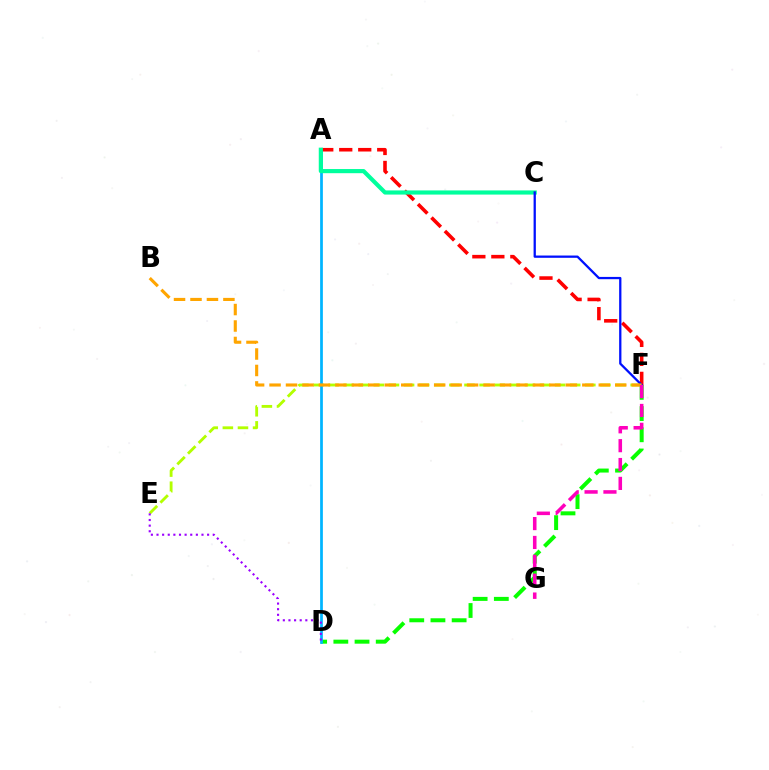{('D', 'F'): [{'color': '#08ff00', 'line_style': 'dashed', 'thickness': 2.88}], ('E', 'F'): [{'color': '#b3ff00', 'line_style': 'dashed', 'thickness': 2.05}], ('A', 'D'): [{'color': '#00b5ff', 'line_style': 'solid', 'thickness': 1.97}], ('A', 'F'): [{'color': '#ff0000', 'line_style': 'dashed', 'thickness': 2.58}], ('A', 'C'): [{'color': '#00ff9d', 'line_style': 'solid', 'thickness': 2.99}], ('C', 'F'): [{'color': '#0010ff', 'line_style': 'solid', 'thickness': 1.64}], ('D', 'E'): [{'color': '#9b00ff', 'line_style': 'dotted', 'thickness': 1.53}], ('B', 'F'): [{'color': '#ffa500', 'line_style': 'dashed', 'thickness': 2.24}], ('F', 'G'): [{'color': '#ff00bd', 'line_style': 'dashed', 'thickness': 2.56}]}